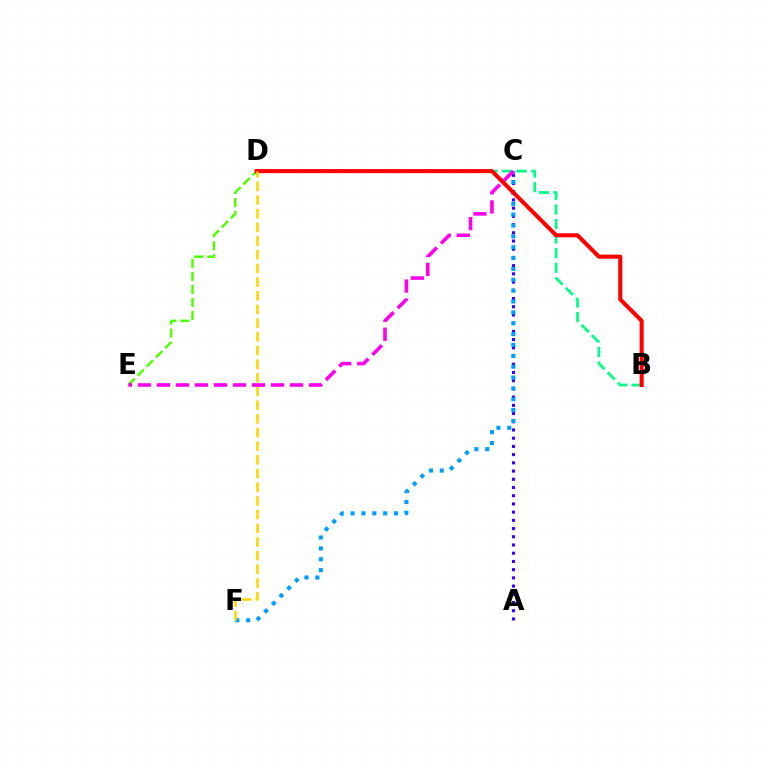{('A', 'C'): [{'color': '#3700ff', 'line_style': 'dotted', 'thickness': 2.23}], ('C', 'F'): [{'color': '#009eff', 'line_style': 'dotted', 'thickness': 2.95}], ('D', 'E'): [{'color': '#4fff00', 'line_style': 'dashed', 'thickness': 1.77}], ('B', 'D'): [{'color': '#00ff86', 'line_style': 'dashed', 'thickness': 1.98}, {'color': '#ff0000', 'line_style': 'solid', 'thickness': 2.93}], ('D', 'F'): [{'color': '#ffd500', 'line_style': 'dashed', 'thickness': 1.86}], ('C', 'E'): [{'color': '#ff00ed', 'line_style': 'dashed', 'thickness': 2.58}]}